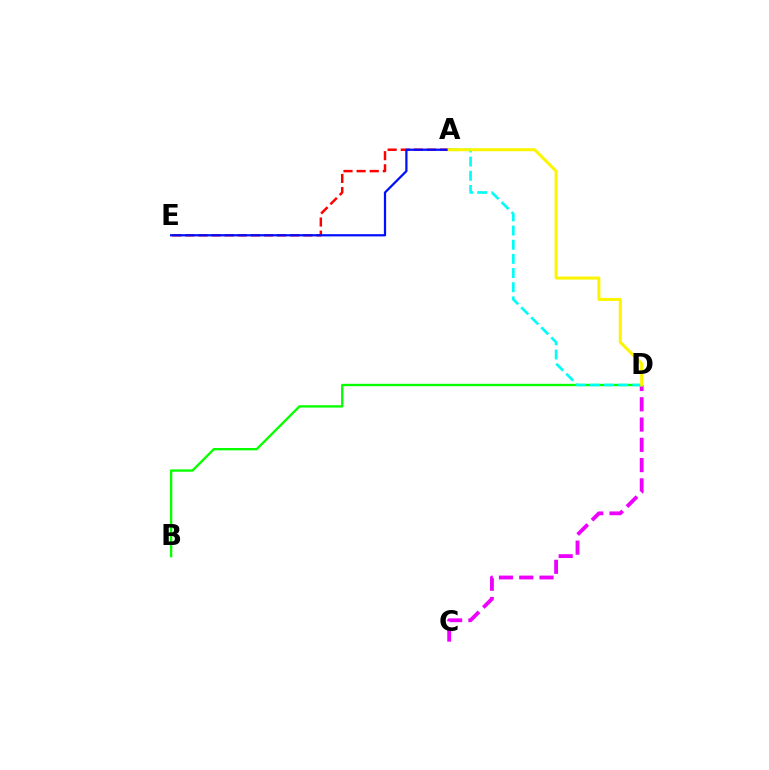{('C', 'D'): [{'color': '#ee00ff', 'line_style': 'dashed', 'thickness': 2.75}], ('A', 'E'): [{'color': '#ff0000', 'line_style': 'dashed', 'thickness': 1.78}, {'color': '#0010ff', 'line_style': 'solid', 'thickness': 1.61}], ('B', 'D'): [{'color': '#08ff00', 'line_style': 'solid', 'thickness': 1.69}], ('A', 'D'): [{'color': '#00fff6', 'line_style': 'dashed', 'thickness': 1.92}, {'color': '#fcf500', 'line_style': 'solid', 'thickness': 2.18}]}